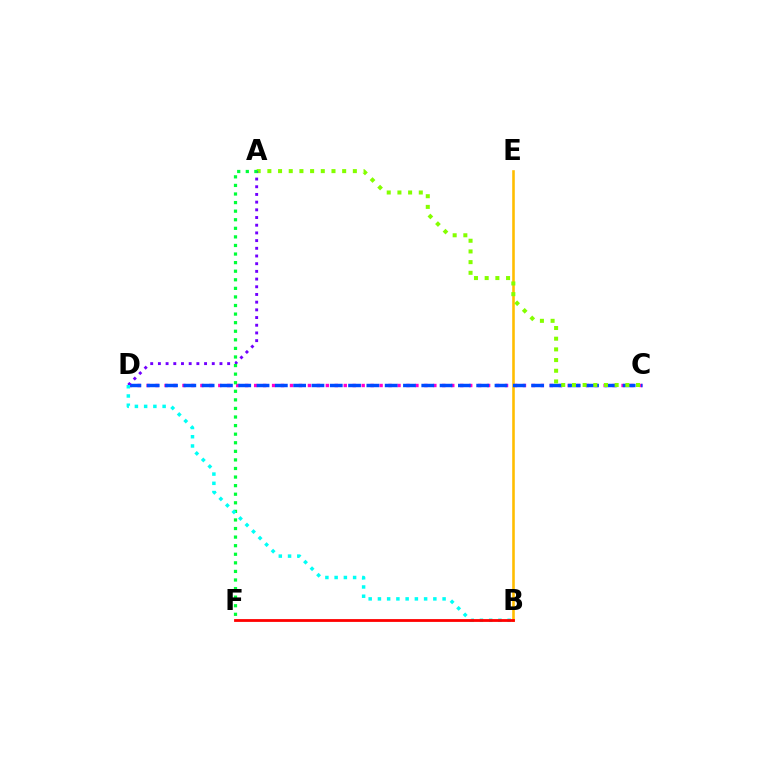{('C', 'D'): [{'color': '#ff00cf', 'line_style': 'dotted', 'thickness': 2.43}, {'color': '#004bff', 'line_style': 'dashed', 'thickness': 2.49}], ('B', 'E'): [{'color': '#ffbd00', 'line_style': 'solid', 'thickness': 1.87}], ('A', 'C'): [{'color': '#84ff00', 'line_style': 'dotted', 'thickness': 2.9}], ('A', 'D'): [{'color': '#7200ff', 'line_style': 'dotted', 'thickness': 2.09}], ('A', 'F'): [{'color': '#00ff39', 'line_style': 'dotted', 'thickness': 2.33}], ('B', 'D'): [{'color': '#00fff6', 'line_style': 'dotted', 'thickness': 2.51}], ('B', 'F'): [{'color': '#ff0000', 'line_style': 'solid', 'thickness': 2.02}]}